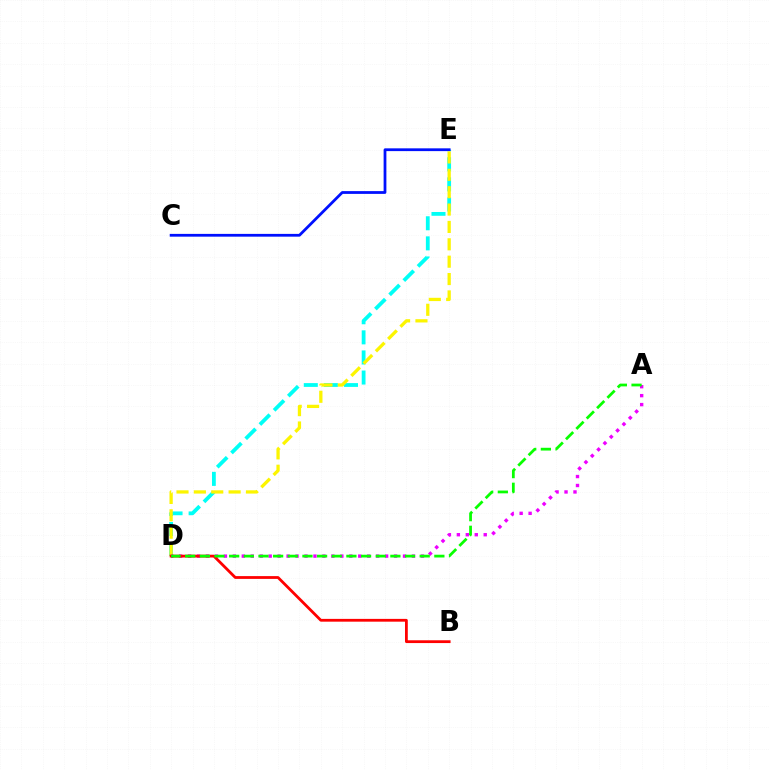{('D', 'E'): [{'color': '#00fff6', 'line_style': 'dashed', 'thickness': 2.73}, {'color': '#fcf500', 'line_style': 'dashed', 'thickness': 2.36}], ('C', 'E'): [{'color': '#0010ff', 'line_style': 'solid', 'thickness': 2.0}], ('A', 'D'): [{'color': '#ee00ff', 'line_style': 'dotted', 'thickness': 2.43}, {'color': '#08ff00', 'line_style': 'dashed', 'thickness': 1.99}], ('B', 'D'): [{'color': '#ff0000', 'line_style': 'solid', 'thickness': 2.01}]}